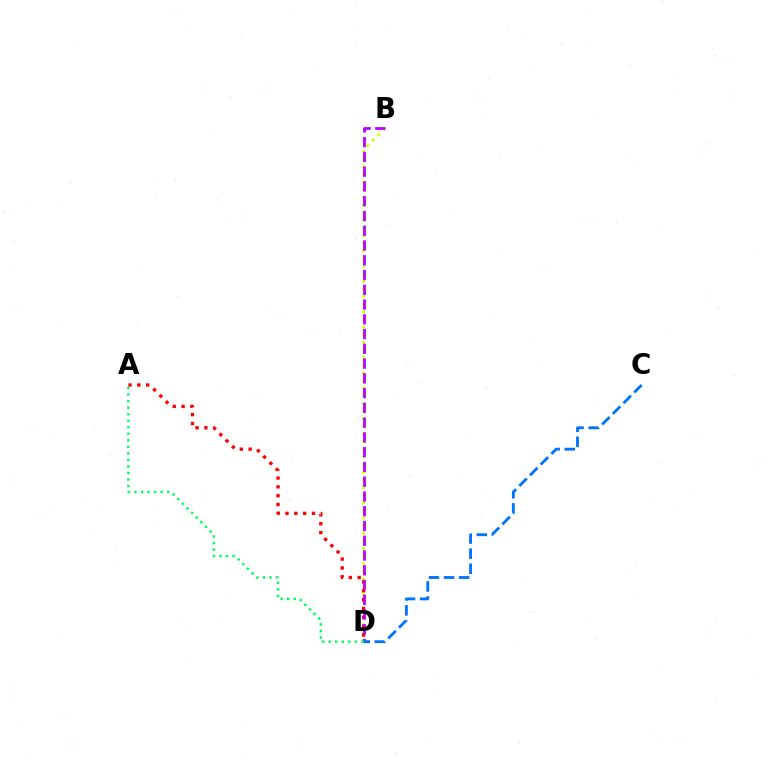{('B', 'D'): [{'color': '#d1ff00', 'line_style': 'dotted', 'thickness': 2.07}, {'color': '#b900ff', 'line_style': 'dashed', 'thickness': 2.01}], ('A', 'D'): [{'color': '#ff0000', 'line_style': 'dotted', 'thickness': 2.4}, {'color': '#00ff5c', 'line_style': 'dotted', 'thickness': 1.77}], ('C', 'D'): [{'color': '#0074ff', 'line_style': 'dashed', 'thickness': 2.05}]}